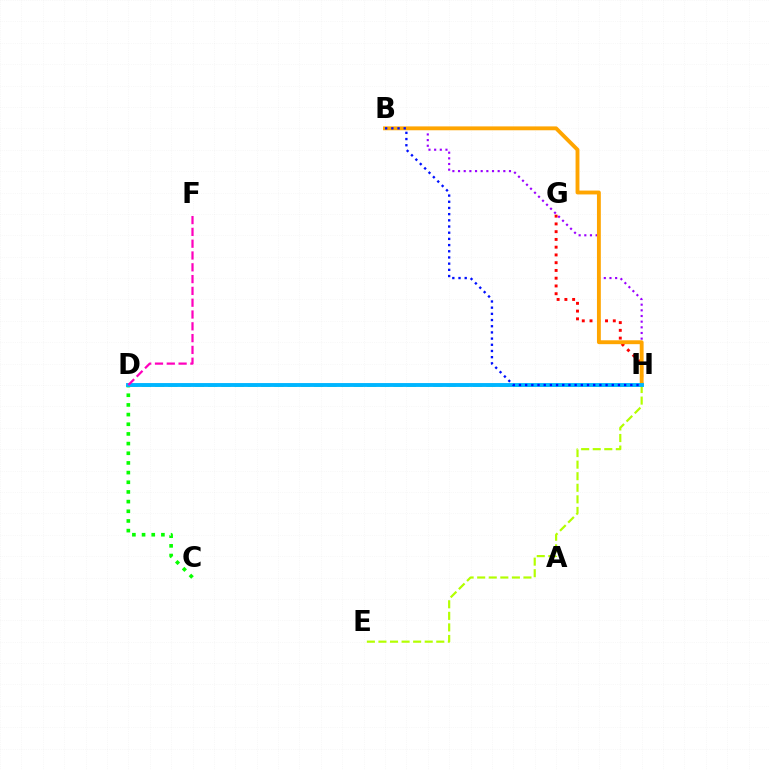{('G', 'H'): [{'color': '#ff0000', 'line_style': 'dotted', 'thickness': 2.11}], ('E', 'H'): [{'color': '#b3ff00', 'line_style': 'dashed', 'thickness': 1.57}], ('D', 'H'): [{'color': '#00ff9d', 'line_style': 'dashed', 'thickness': 1.8}, {'color': '#00b5ff', 'line_style': 'solid', 'thickness': 2.79}], ('B', 'H'): [{'color': '#9b00ff', 'line_style': 'dotted', 'thickness': 1.54}, {'color': '#ffa500', 'line_style': 'solid', 'thickness': 2.78}, {'color': '#0010ff', 'line_style': 'dotted', 'thickness': 1.68}], ('C', 'D'): [{'color': '#08ff00', 'line_style': 'dotted', 'thickness': 2.63}], ('D', 'F'): [{'color': '#ff00bd', 'line_style': 'dashed', 'thickness': 1.6}]}